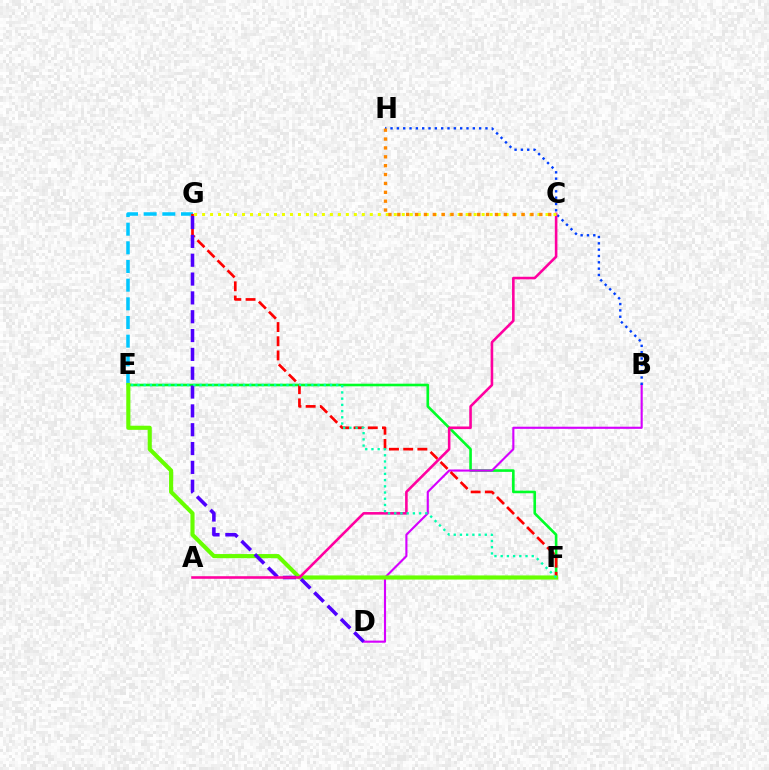{('E', 'G'): [{'color': '#00c7ff', 'line_style': 'dashed', 'thickness': 2.54}], ('E', 'F'): [{'color': '#00ff27', 'line_style': 'solid', 'thickness': 1.88}, {'color': '#66ff00', 'line_style': 'solid', 'thickness': 2.97}, {'color': '#00ffaf', 'line_style': 'dotted', 'thickness': 1.69}], ('B', 'D'): [{'color': '#d600ff', 'line_style': 'solid', 'thickness': 1.53}], ('F', 'G'): [{'color': '#ff0000', 'line_style': 'dashed', 'thickness': 1.93}], ('B', 'H'): [{'color': '#003fff', 'line_style': 'dotted', 'thickness': 1.72}], ('D', 'G'): [{'color': '#4f00ff', 'line_style': 'dashed', 'thickness': 2.56}], ('A', 'C'): [{'color': '#ff00a0', 'line_style': 'solid', 'thickness': 1.86}], ('C', 'G'): [{'color': '#eeff00', 'line_style': 'dotted', 'thickness': 2.17}], ('C', 'H'): [{'color': '#ff8800', 'line_style': 'dotted', 'thickness': 2.41}]}